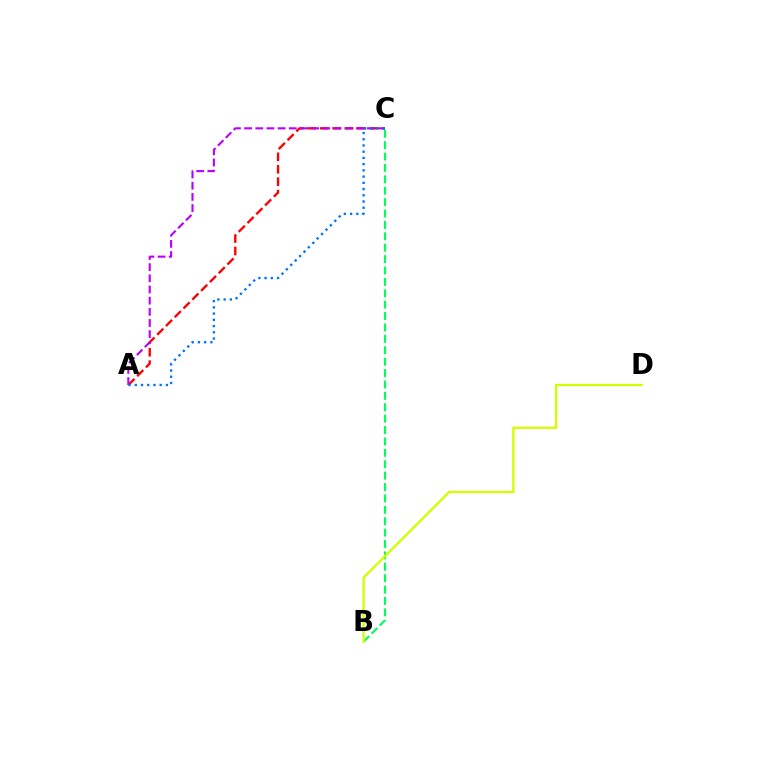{('B', 'C'): [{'color': '#00ff5c', 'line_style': 'dashed', 'thickness': 1.55}], ('A', 'C'): [{'color': '#ff0000', 'line_style': 'dashed', 'thickness': 1.69}, {'color': '#b900ff', 'line_style': 'dashed', 'thickness': 1.52}, {'color': '#0074ff', 'line_style': 'dotted', 'thickness': 1.69}], ('B', 'D'): [{'color': '#d1ff00', 'line_style': 'solid', 'thickness': 1.66}]}